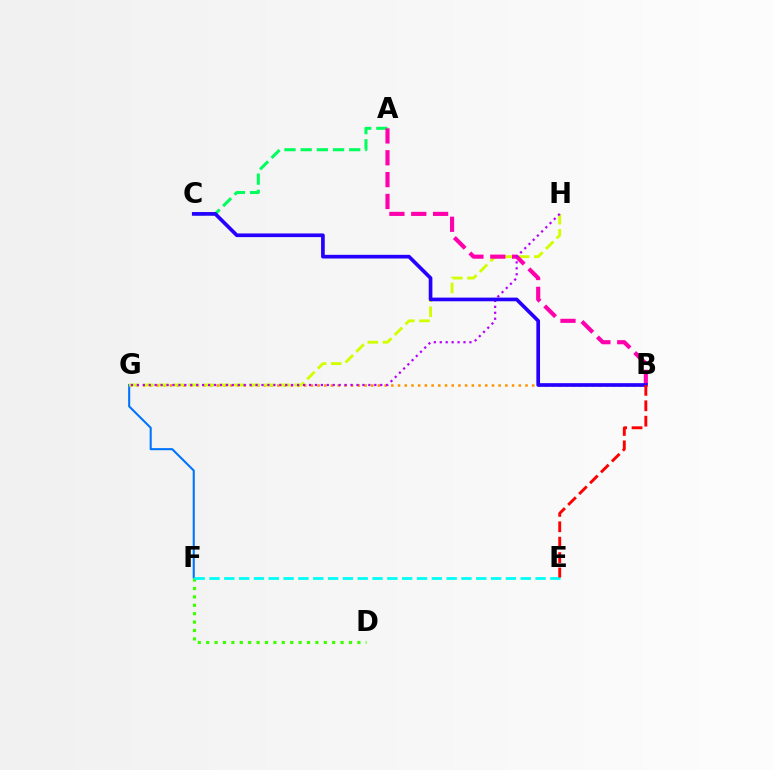{('F', 'G'): [{'color': '#0074ff', 'line_style': 'solid', 'thickness': 1.5}], ('D', 'F'): [{'color': '#3dff00', 'line_style': 'dotted', 'thickness': 2.28}], ('E', 'F'): [{'color': '#00fff6', 'line_style': 'dashed', 'thickness': 2.01}], ('B', 'G'): [{'color': '#ff9400', 'line_style': 'dotted', 'thickness': 1.82}], ('G', 'H'): [{'color': '#d1ff00', 'line_style': 'dashed', 'thickness': 2.05}, {'color': '#b900ff', 'line_style': 'dotted', 'thickness': 1.61}], ('A', 'C'): [{'color': '#00ff5c', 'line_style': 'dashed', 'thickness': 2.2}], ('A', 'B'): [{'color': '#ff00ac', 'line_style': 'dashed', 'thickness': 2.97}], ('B', 'C'): [{'color': '#2500ff', 'line_style': 'solid', 'thickness': 2.65}], ('B', 'E'): [{'color': '#ff0000', 'line_style': 'dashed', 'thickness': 2.09}]}